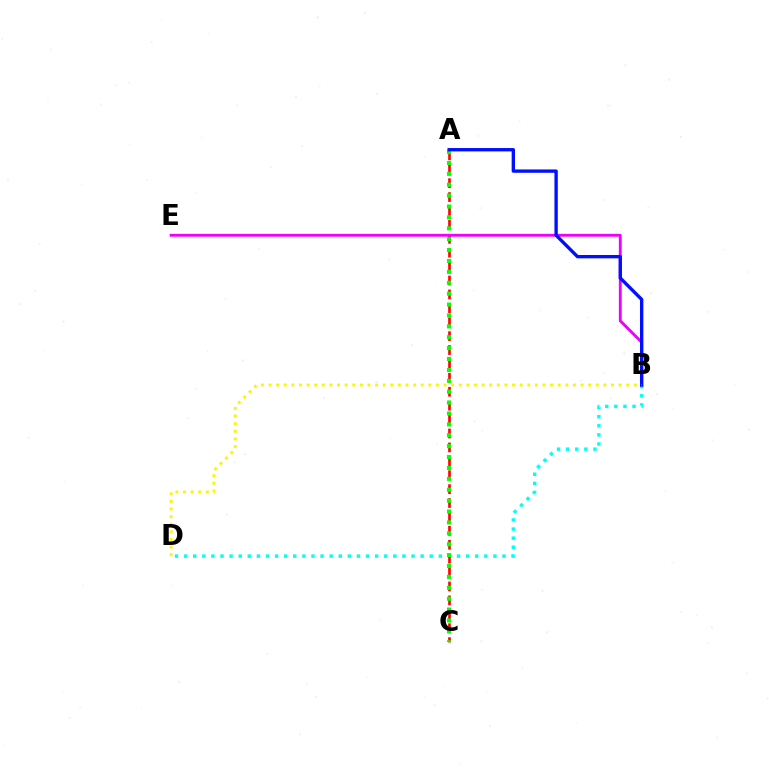{('B', 'D'): [{'color': '#00fff6', 'line_style': 'dotted', 'thickness': 2.47}, {'color': '#fcf500', 'line_style': 'dotted', 'thickness': 2.07}], ('A', 'C'): [{'color': '#ff0000', 'line_style': 'dashed', 'thickness': 1.89}, {'color': '#08ff00', 'line_style': 'dotted', 'thickness': 2.96}], ('B', 'E'): [{'color': '#ee00ff', 'line_style': 'solid', 'thickness': 2.06}], ('A', 'B'): [{'color': '#0010ff', 'line_style': 'solid', 'thickness': 2.41}]}